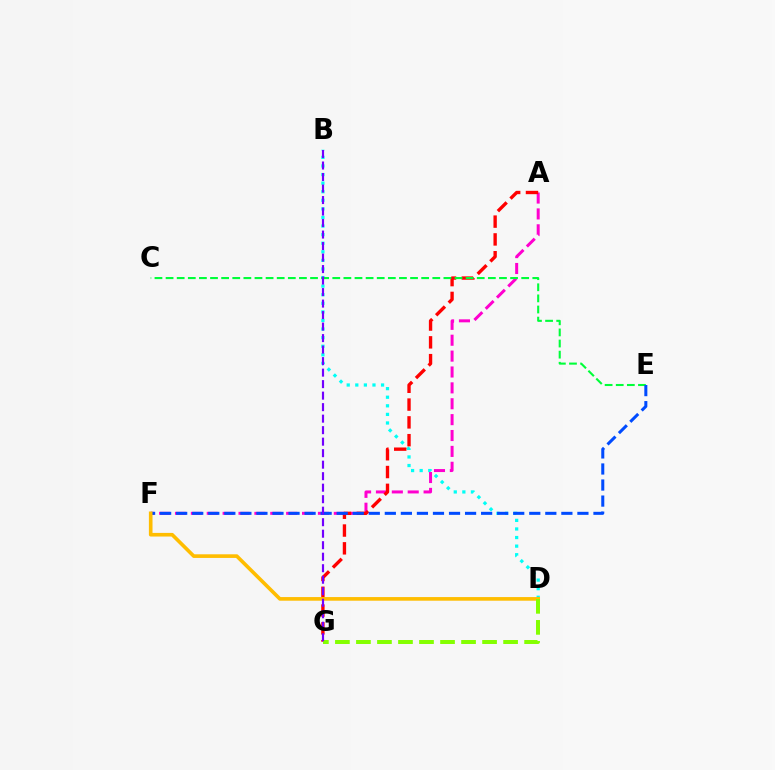{('B', 'D'): [{'color': '#00fff6', 'line_style': 'dotted', 'thickness': 2.33}], ('A', 'F'): [{'color': '#ff00cf', 'line_style': 'dashed', 'thickness': 2.16}], ('A', 'G'): [{'color': '#ff0000', 'line_style': 'dashed', 'thickness': 2.42}], ('C', 'E'): [{'color': '#00ff39', 'line_style': 'dashed', 'thickness': 1.51}], ('E', 'F'): [{'color': '#004bff', 'line_style': 'dashed', 'thickness': 2.18}], ('D', 'F'): [{'color': '#ffbd00', 'line_style': 'solid', 'thickness': 2.62}], ('D', 'G'): [{'color': '#84ff00', 'line_style': 'dashed', 'thickness': 2.86}], ('B', 'G'): [{'color': '#7200ff', 'line_style': 'dashed', 'thickness': 1.56}]}